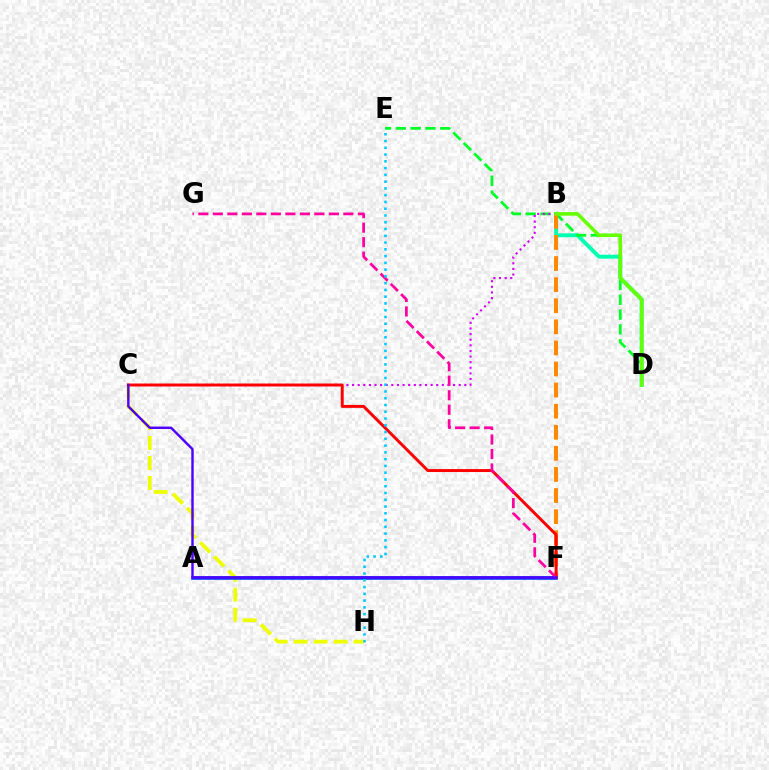{('C', 'H'): [{'color': '#eeff00', 'line_style': 'dashed', 'thickness': 2.71}], ('B', 'D'): [{'color': '#00ffaf', 'line_style': 'solid', 'thickness': 2.81}, {'color': '#66ff00', 'line_style': 'solid', 'thickness': 2.59}], ('D', 'E'): [{'color': '#00ff27', 'line_style': 'dashed', 'thickness': 2.01}], ('B', 'C'): [{'color': '#d600ff', 'line_style': 'dotted', 'thickness': 1.53}], ('B', 'F'): [{'color': '#ff8800', 'line_style': 'dashed', 'thickness': 2.87}], ('A', 'F'): [{'color': '#003fff', 'line_style': 'solid', 'thickness': 2.6}], ('C', 'F'): [{'color': '#ff0000', 'line_style': 'solid', 'thickness': 2.13}, {'color': '#4f00ff', 'line_style': 'solid', 'thickness': 1.75}], ('F', 'G'): [{'color': '#ff00a0', 'line_style': 'dashed', 'thickness': 1.97}], ('E', 'H'): [{'color': '#00c7ff', 'line_style': 'dotted', 'thickness': 1.84}]}